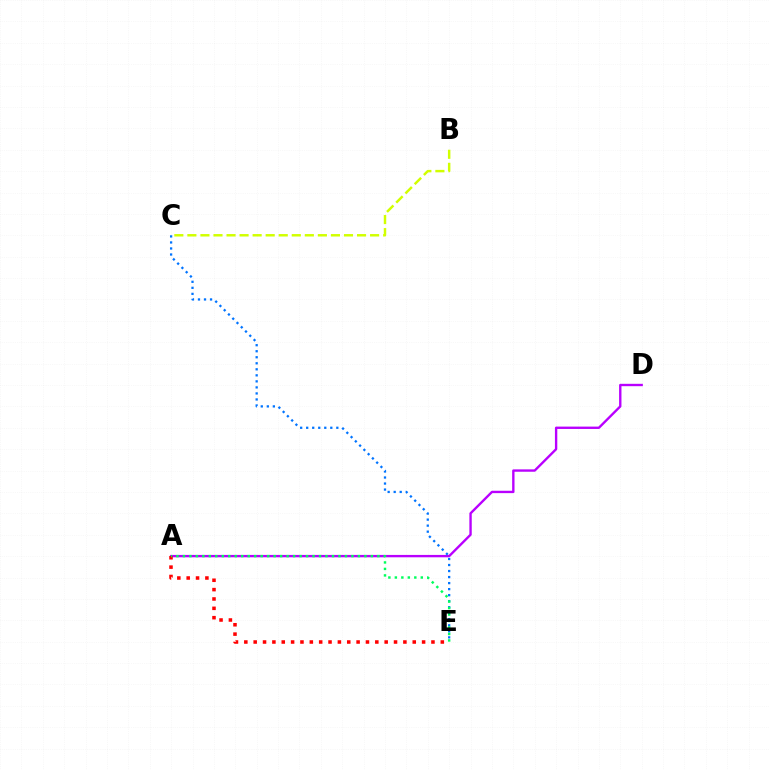{('A', 'D'): [{'color': '#b900ff', 'line_style': 'solid', 'thickness': 1.7}], ('A', 'E'): [{'color': '#ff0000', 'line_style': 'dotted', 'thickness': 2.54}, {'color': '#00ff5c', 'line_style': 'dotted', 'thickness': 1.76}], ('C', 'E'): [{'color': '#0074ff', 'line_style': 'dotted', 'thickness': 1.64}], ('B', 'C'): [{'color': '#d1ff00', 'line_style': 'dashed', 'thickness': 1.77}]}